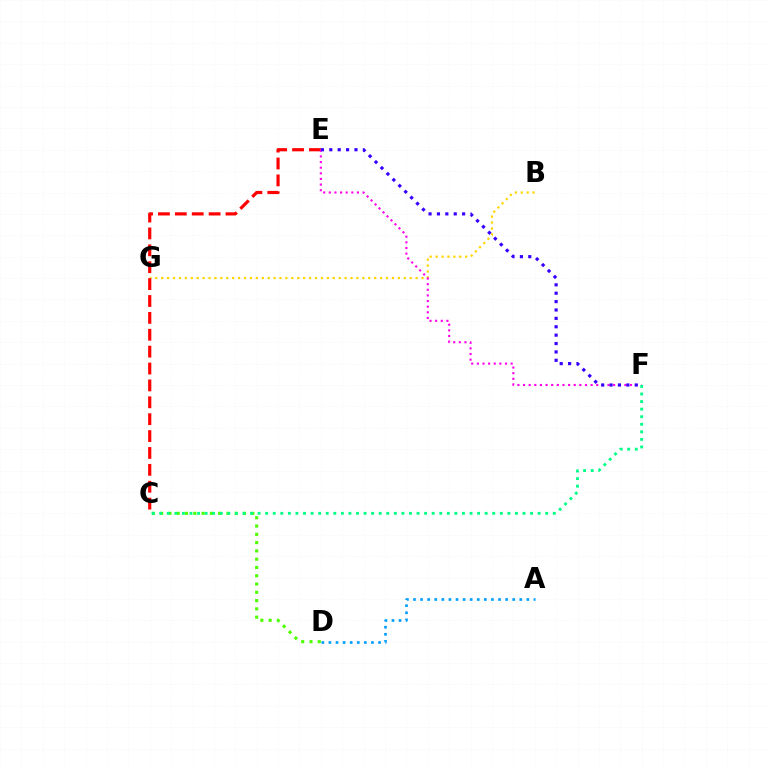{('B', 'G'): [{'color': '#ffd500', 'line_style': 'dotted', 'thickness': 1.61}], ('A', 'D'): [{'color': '#009eff', 'line_style': 'dotted', 'thickness': 1.93}], ('C', 'D'): [{'color': '#4fff00', 'line_style': 'dotted', 'thickness': 2.25}], ('C', 'E'): [{'color': '#ff0000', 'line_style': 'dashed', 'thickness': 2.29}], ('E', 'F'): [{'color': '#ff00ed', 'line_style': 'dotted', 'thickness': 1.53}, {'color': '#3700ff', 'line_style': 'dotted', 'thickness': 2.28}], ('C', 'F'): [{'color': '#00ff86', 'line_style': 'dotted', 'thickness': 2.06}]}